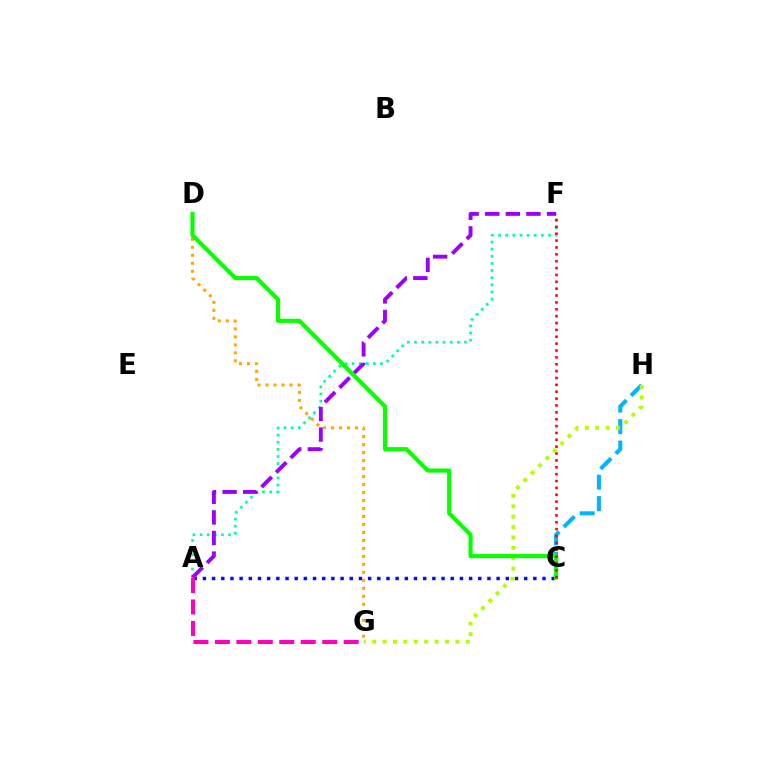{('A', 'C'): [{'color': '#0010ff', 'line_style': 'dotted', 'thickness': 2.49}], ('C', 'H'): [{'color': '#00b5ff', 'line_style': 'dashed', 'thickness': 2.92}], ('G', 'H'): [{'color': '#b3ff00', 'line_style': 'dotted', 'thickness': 2.82}], ('D', 'G'): [{'color': '#ffa500', 'line_style': 'dotted', 'thickness': 2.17}], ('A', 'F'): [{'color': '#00ff9d', 'line_style': 'dotted', 'thickness': 1.94}, {'color': '#9b00ff', 'line_style': 'dashed', 'thickness': 2.8}], ('C', 'D'): [{'color': '#08ff00', 'line_style': 'solid', 'thickness': 2.98}], ('A', 'G'): [{'color': '#ff00bd', 'line_style': 'dashed', 'thickness': 2.92}], ('C', 'F'): [{'color': '#ff0000', 'line_style': 'dotted', 'thickness': 1.87}]}